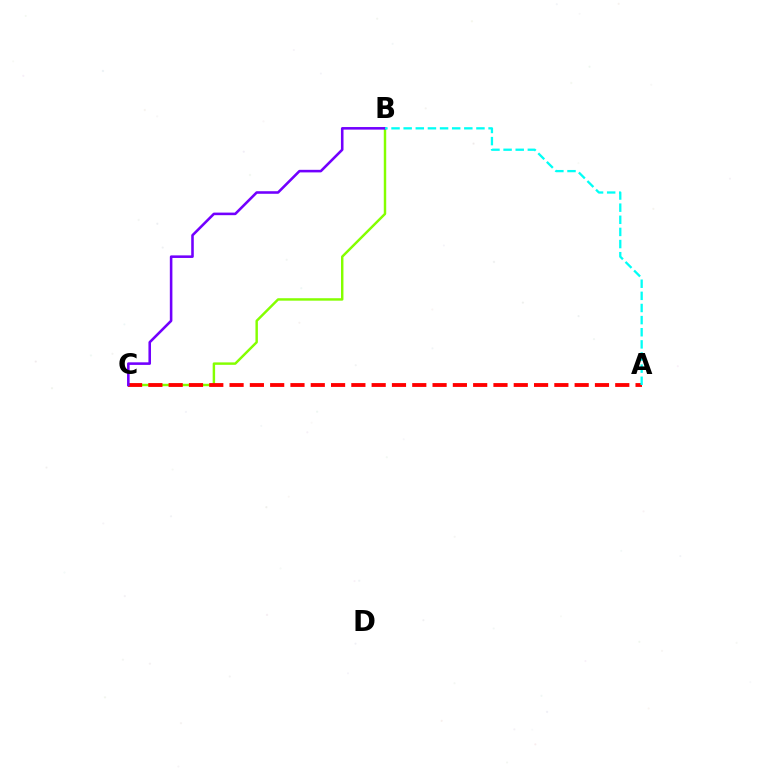{('B', 'C'): [{'color': '#84ff00', 'line_style': 'solid', 'thickness': 1.76}, {'color': '#7200ff', 'line_style': 'solid', 'thickness': 1.85}], ('A', 'C'): [{'color': '#ff0000', 'line_style': 'dashed', 'thickness': 2.76}], ('A', 'B'): [{'color': '#00fff6', 'line_style': 'dashed', 'thickness': 1.65}]}